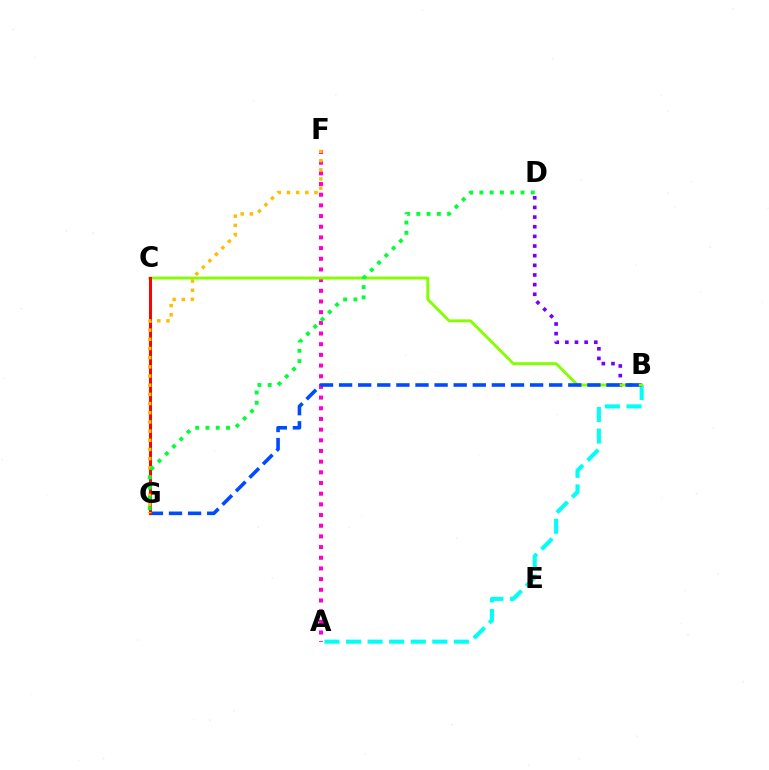{('A', 'B'): [{'color': '#00fff6', 'line_style': 'dashed', 'thickness': 2.93}], ('A', 'F'): [{'color': '#ff00cf', 'line_style': 'dotted', 'thickness': 2.9}], ('B', 'D'): [{'color': '#7200ff', 'line_style': 'dotted', 'thickness': 2.62}], ('B', 'C'): [{'color': '#84ff00', 'line_style': 'solid', 'thickness': 2.07}], ('B', 'G'): [{'color': '#004bff', 'line_style': 'dashed', 'thickness': 2.59}], ('C', 'G'): [{'color': '#ff0000', 'line_style': 'solid', 'thickness': 2.15}], ('F', 'G'): [{'color': '#ffbd00', 'line_style': 'dotted', 'thickness': 2.49}], ('D', 'G'): [{'color': '#00ff39', 'line_style': 'dotted', 'thickness': 2.79}]}